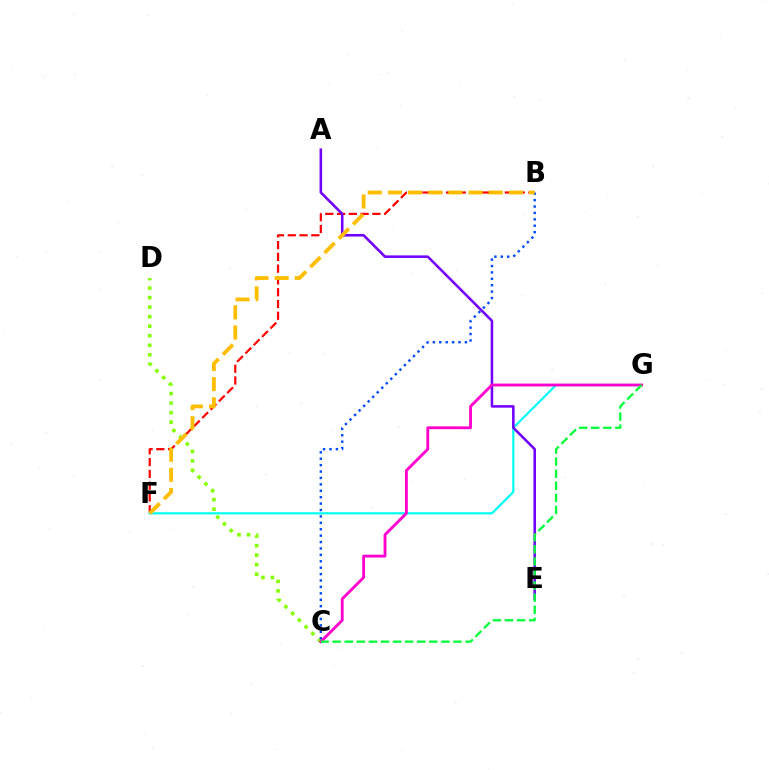{('B', 'F'): [{'color': '#ff0000', 'line_style': 'dashed', 'thickness': 1.6}, {'color': '#ffbd00', 'line_style': 'dashed', 'thickness': 2.74}], ('F', 'G'): [{'color': '#00fff6', 'line_style': 'solid', 'thickness': 1.6}], ('C', 'D'): [{'color': '#84ff00', 'line_style': 'dotted', 'thickness': 2.59}], ('B', 'C'): [{'color': '#004bff', 'line_style': 'dotted', 'thickness': 1.74}], ('A', 'E'): [{'color': '#7200ff', 'line_style': 'solid', 'thickness': 1.85}], ('C', 'G'): [{'color': '#ff00cf', 'line_style': 'solid', 'thickness': 2.04}, {'color': '#00ff39', 'line_style': 'dashed', 'thickness': 1.64}]}